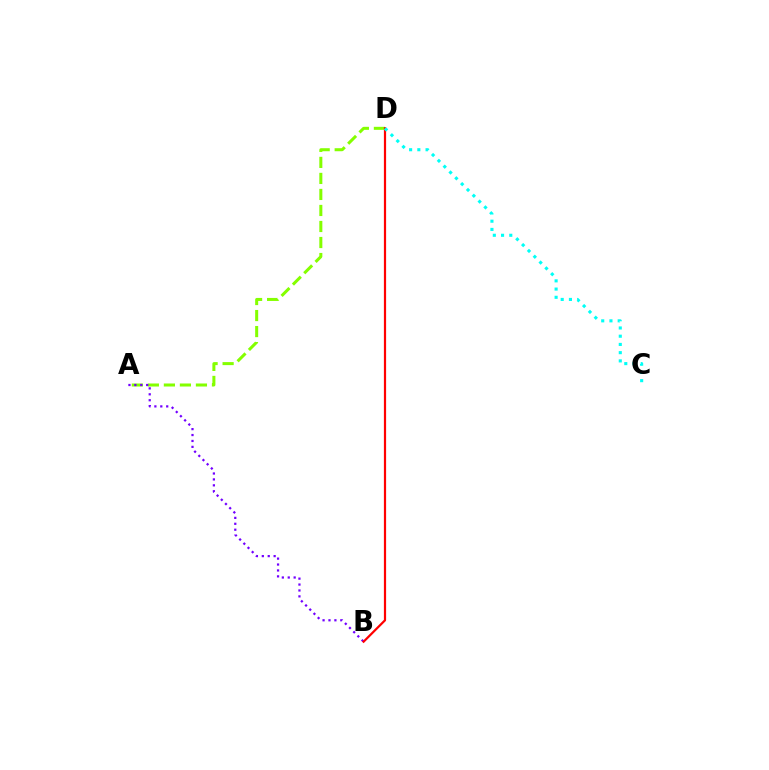{('A', 'D'): [{'color': '#84ff00', 'line_style': 'dashed', 'thickness': 2.18}], ('A', 'B'): [{'color': '#7200ff', 'line_style': 'dotted', 'thickness': 1.61}], ('B', 'D'): [{'color': '#ff0000', 'line_style': 'solid', 'thickness': 1.59}], ('C', 'D'): [{'color': '#00fff6', 'line_style': 'dotted', 'thickness': 2.24}]}